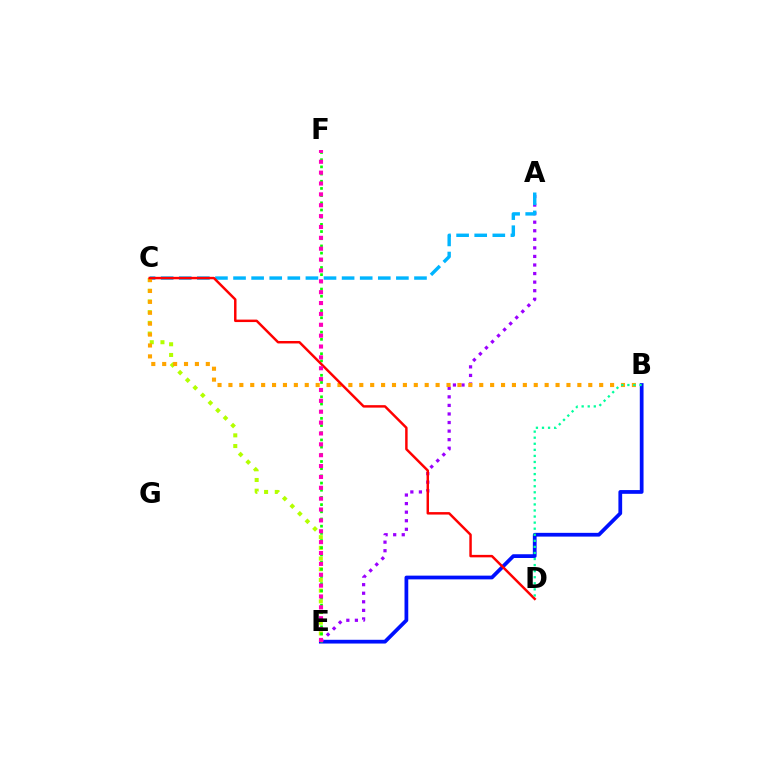{('B', 'E'): [{'color': '#0010ff', 'line_style': 'solid', 'thickness': 2.7}], ('C', 'E'): [{'color': '#b3ff00', 'line_style': 'dotted', 'thickness': 2.91}], ('A', 'E'): [{'color': '#9b00ff', 'line_style': 'dotted', 'thickness': 2.33}], ('E', 'F'): [{'color': '#08ff00', 'line_style': 'dotted', 'thickness': 1.95}, {'color': '#ff00bd', 'line_style': 'dotted', 'thickness': 2.95}], ('A', 'C'): [{'color': '#00b5ff', 'line_style': 'dashed', 'thickness': 2.46}], ('B', 'C'): [{'color': '#ffa500', 'line_style': 'dotted', 'thickness': 2.96}], ('C', 'D'): [{'color': '#ff0000', 'line_style': 'solid', 'thickness': 1.78}], ('B', 'D'): [{'color': '#00ff9d', 'line_style': 'dotted', 'thickness': 1.65}]}